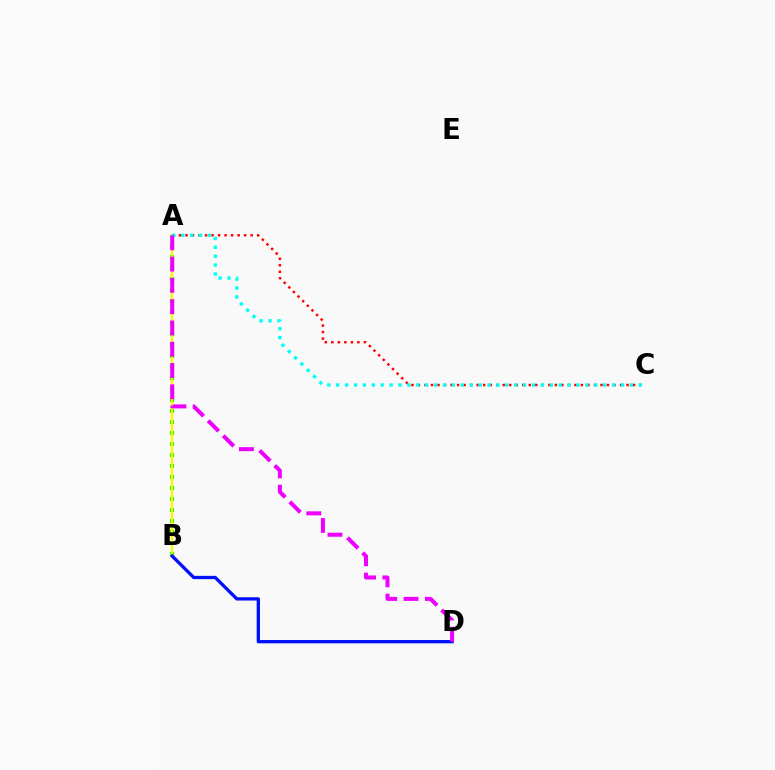{('A', 'B'): [{'color': '#08ff00', 'line_style': 'dotted', 'thickness': 2.99}, {'color': '#fcf500', 'line_style': 'solid', 'thickness': 1.69}], ('B', 'D'): [{'color': '#0010ff', 'line_style': 'solid', 'thickness': 2.37}], ('A', 'C'): [{'color': '#ff0000', 'line_style': 'dotted', 'thickness': 1.77}, {'color': '#00fff6', 'line_style': 'dotted', 'thickness': 2.42}], ('A', 'D'): [{'color': '#ee00ff', 'line_style': 'dashed', 'thickness': 2.89}]}